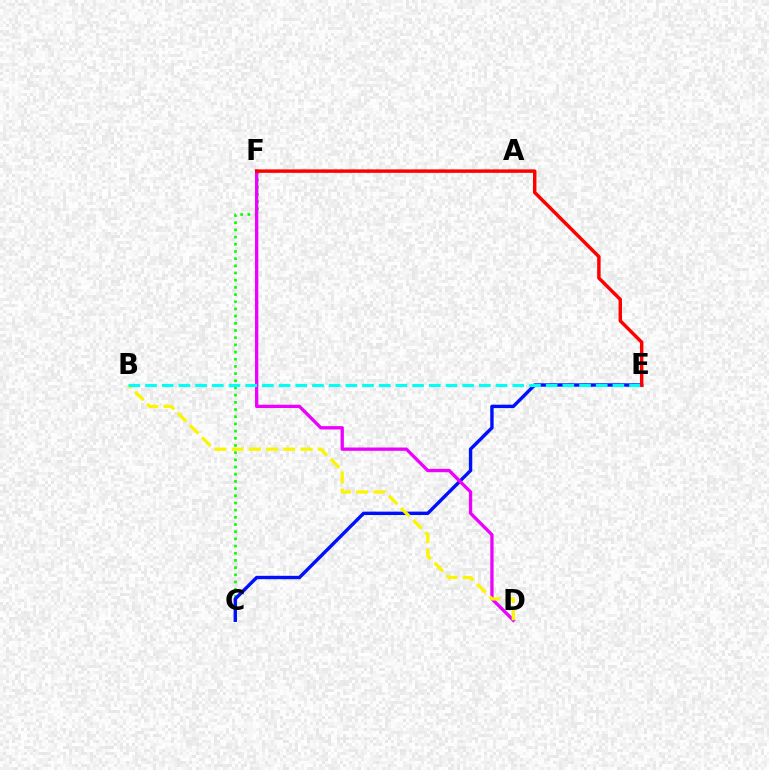{('C', 'F'): [{'color': '#08ff00', 'line_style': 'dotted', 'thickness': 1.95}], ('C', 'E'): [{'color': '#0010ff', 'line_style': 'solid', 'thickness': 2.44}], ('D', 'F'): [{'color': '#ee00ff', 'line_style': 'solid', 'thickness': 2.38}], ('B', 'D'): [{'color': '#fcf500', 'line_style': 'dashed', 'thickness': 2.33}], ('B', 'E'): [{'color': '#00fff6', 'line_style': 'dashed', 'thickness': 2.27}], ('E', 'F'): [{'color': '#ff0000', 'line_style': 'solid', 'thickness': 2.48}]}